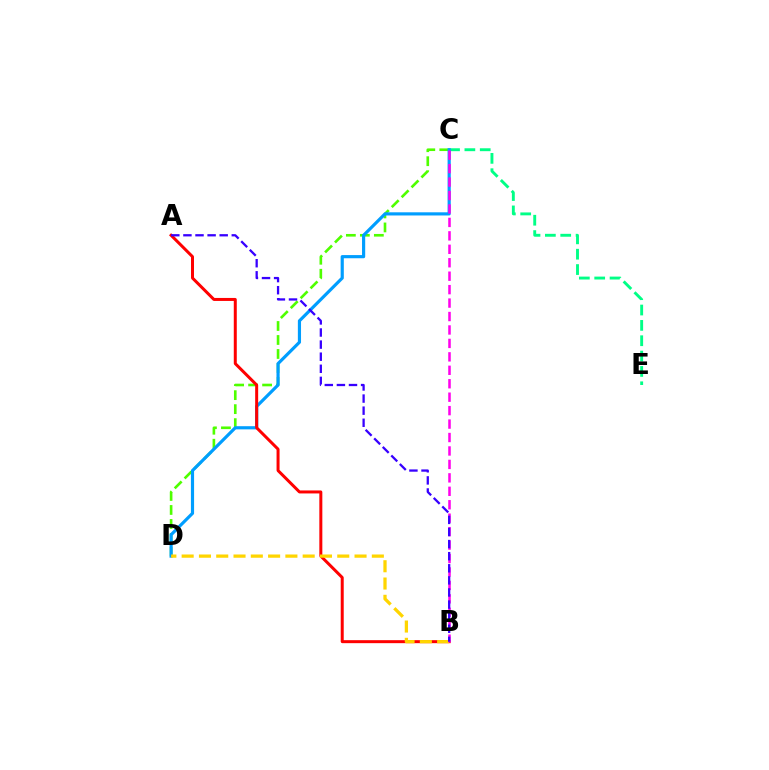{('C', 'D'): [{'color': '#4fff00', 'line_style': 'dashed', 'thickness': 1.9}, {'color': '#009eff', 'line_style': 'solid', 'thickness': 2.28}], ('C', 'E'): [{'color': '#00ff86', 'line_style': 'dashed', 'thickness': 2.09}], ('A', 'B'): [{'color': '#ff0000', 'line_style': 'solid', 'thickness': 2.16}, {'color': '#3700ff', 'line_style': 'dashed', 'thickness': 1.64}], ('B', 'D'): [{'color': '#ffd500', 'line_style': 'dashed', 'thickness': 2.35}], ('B', 'C'): [{'color': '#ff00ed', 'line_style': 'dashed', 'thickness': 1.83}]}